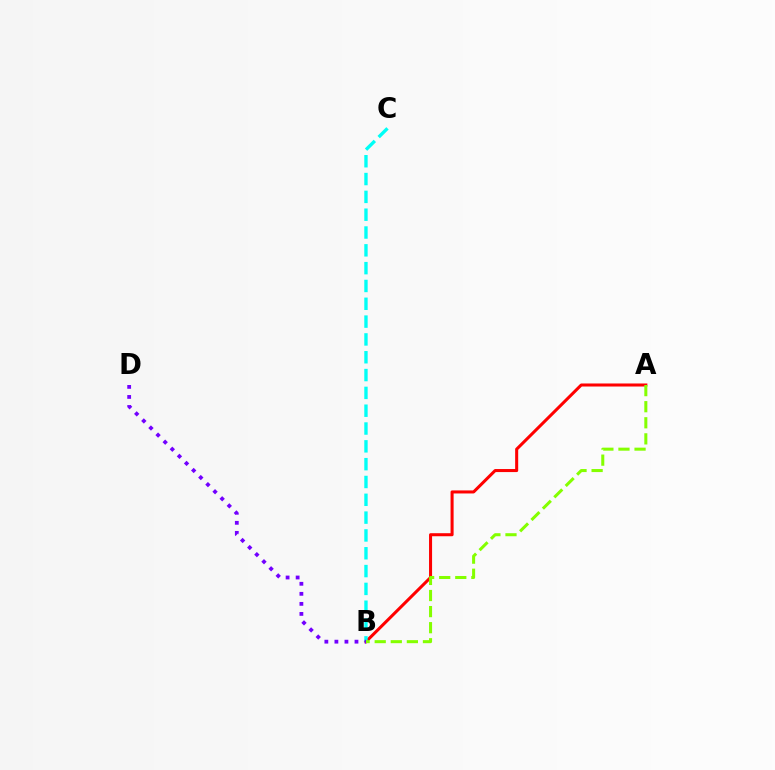{('A', 'B'): [{'color': '#ff0000', 'line_style': 'solid', 'thickness': 2.19}, {'color': '#84ff00', 'line_style': 'dashed', 'thickness': 2.18}], ('B', 'C'): [{'color': '#00fff6', 'line_style': 'dashed', 'thickness': 2.42}], ('B', 'D'): [{'color': '#7200ff', 'line_style': 'dotted', 'thickness': 2.73}]}